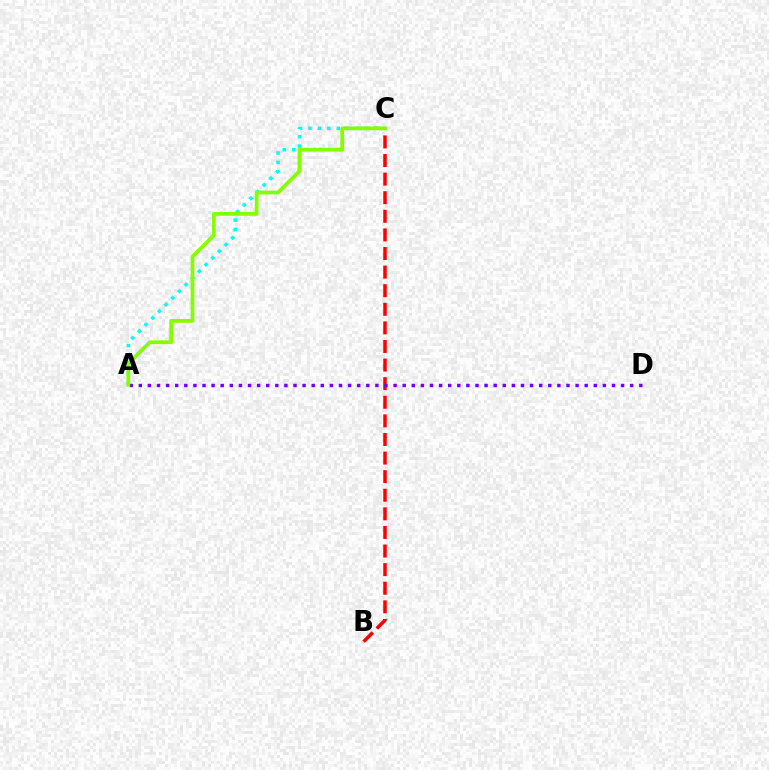{('A', 'C'): [{'color': '#00fff6', 'line_style': 'dotted', 'thickness': 2.56}, {'color': '#84ff00', 'line_style': 'solid', 'thickness': 2.7}], ('B', 'C'): [{'color': '#ff0000', 'line_style': 'dashed', 'thickness': 2.53}], ('A', 'D'): [{'color': '#7200ff', 'line_style': 'dotted', 'thickness': 2.47}]}